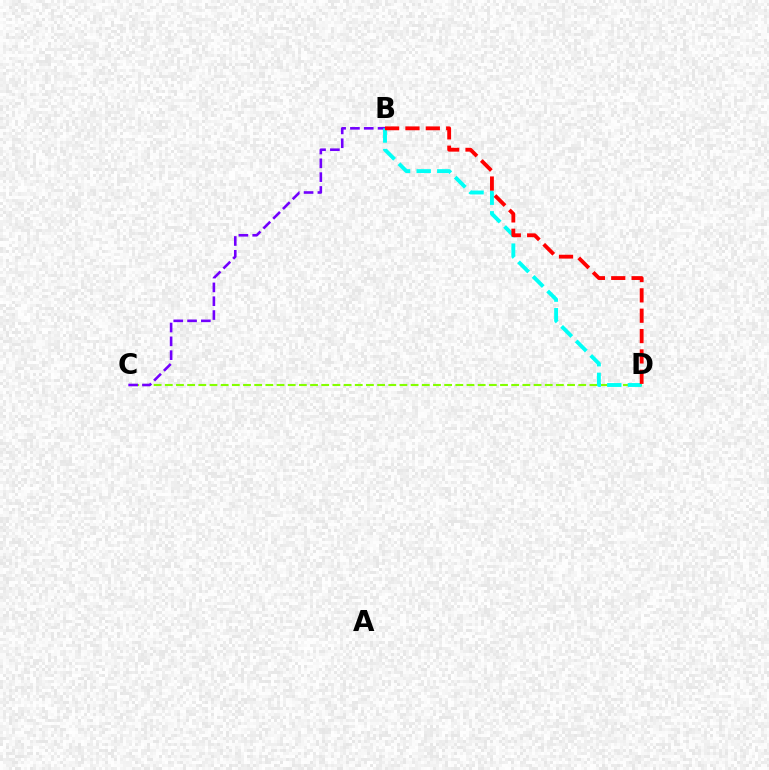{('C', 'D'): [{'color': '#84ff00', 'line_style': 'dashed', 'thickness': 1.52}], ('B', 'C'): [{'color': '#7200ff', 'line_style': 'dashed', 'thickness': 1.88}], ('B', 'D'): [{'color': '#00fff6', 'line_style': 'dashed', 'thickness': 2.8}, {'color': '#ff0000', 'line_style': 'dashed', 'thickness': 2.77}]}